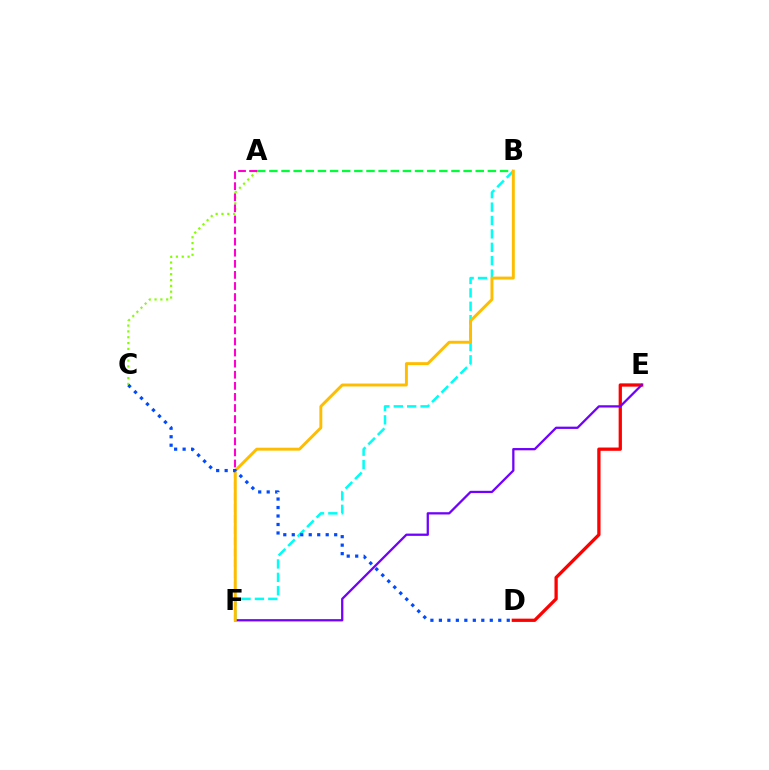{('A', 'B'): [{'color': '#00ff39', 'line_style': 'dashed', 'thickness': 1.65}], ('B', 'F'): [{'color': '#00fff6', 'line_style': 'dashed', 'thickness': 1.82}, {'color': '#ffbd00', 'line_style': 'solid', 'thickness': 2.1}], ('D', 'E'): [{'color': '#ff0000', 'line_style': 'solid', 'thickness': 2.36}], ('A', 'C'): [{'color': '#84ff00', 'line_style': 'dotted', 'thickness': 1.58}], ('E', 'F'): [{'color': '#7200ff', 'line_style': 'solid', 'thickness': 1.64}], ('A', 'F'): [{'color': '#ff00cf', 'line_style': 'dashed', 'thickness': 1.51}], ('C', 'D'): [{'color': '#004bff', 'line_style': 'dotted', 'thickness': 2.3}]}